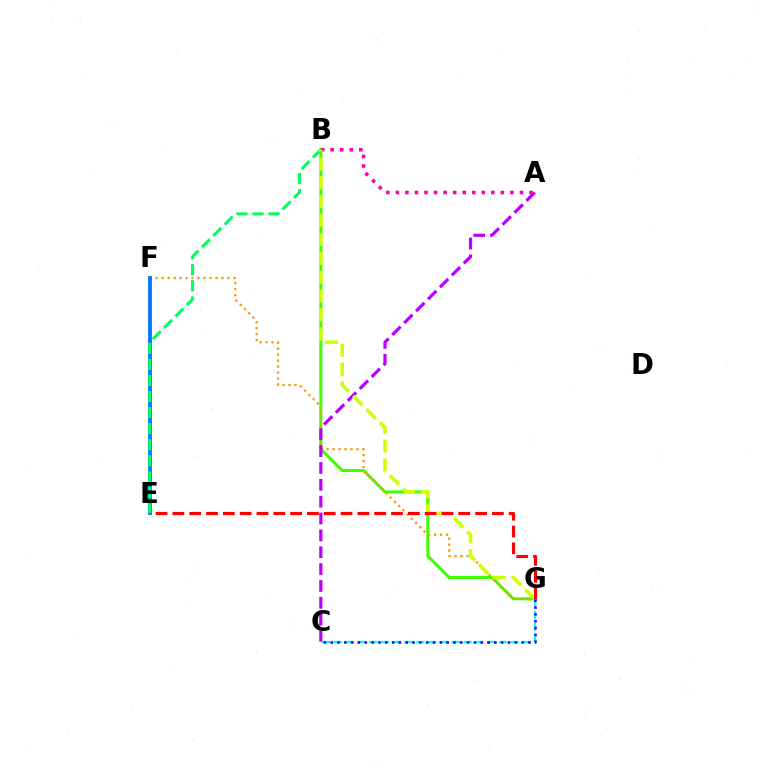{('B', 'G'): [{'color': '#3dff00', 'line_style': 'solid', 'thickness': 2.18}, {'color': '#d1ff00', 'line_style': 'dashed', 'thickness': 2.57}], ('C', 'G'): [{'color': '#00fff6', 'line_style': 'dashed', 'thickness': 1.6}, {'color': '#2500ff', 'line_style': 'dotted', 'thickness': 1.85}], ('F', 'G'): [{'color': '#ff9400', 'line_style': 'dotted', 'thickness': 1.62}], ('E', 'F'): [{'color': '#0074ff', 'line_style': 'solid', 'thickness': 2.76}], ('A', 'C'): [{'color': '#b900ff', 'line_style': 'dashed', 'thickness': 2.29}], ('A', 'B'): [{'color': '#ff00ac', 'line_style': 'dotted', 'thickness': 2.59}], ('B', 'E'): [{'color': '#00ff5c', 'line_style': 'dashed', 'thickness': 2.18}], ('E', 'G'): [{'color': '#ff0000', 'line_style': 'dashed', 'thickness': 2.28}]}